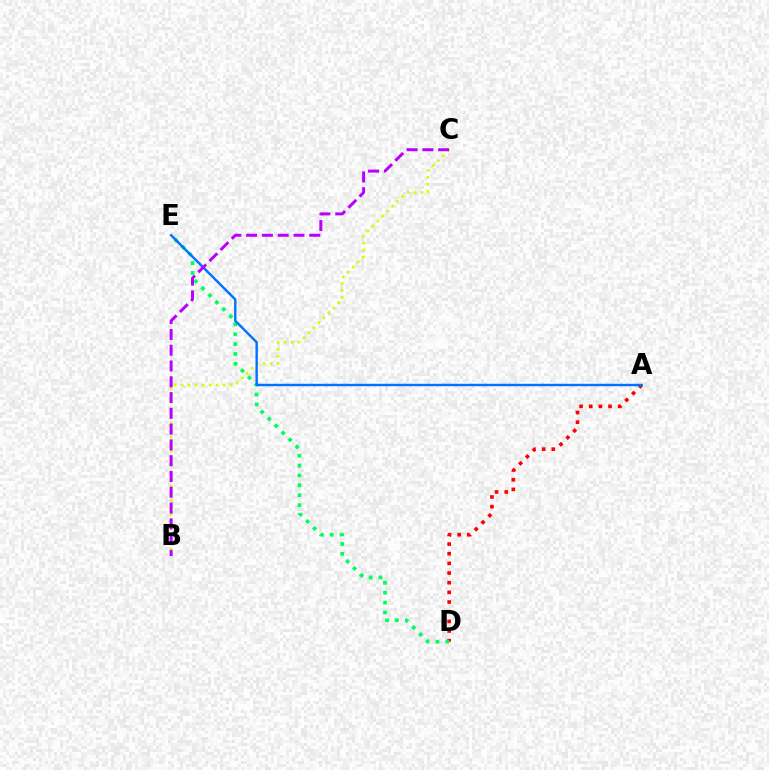{('B', 'C'): [{'color': '#d1ff00', 'line_style': 'dotted', 'thickness': 1.9}, {'color': '#b900ff', 'line_style': 'dashed', 'thickness': 2.14}], ('A', 'D'): [{'color': '#ff0000', 'line_style': 'dotted', 'thickness': 2.63}], ('D', 'E'): [{'color': '#00ff5c', 'line_style': 'dotted', 'thickness': 2.68}], ('A', 'E'): [{'color': '#0074ff', 'line_style': 'solid', 'thickness': 1.75}]}